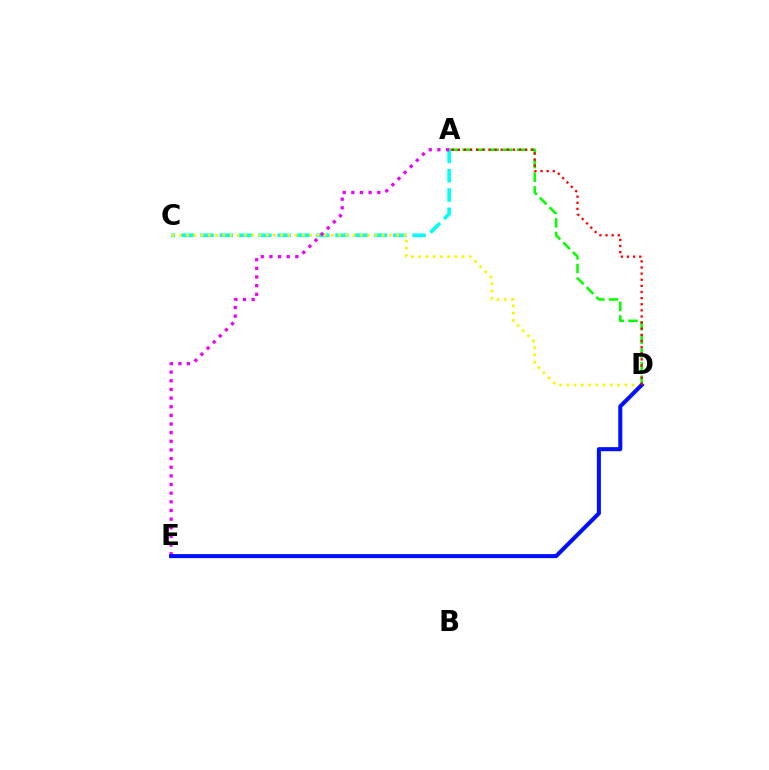{('A', 'D'): [{'color': '#08ff00', 'line_style': 'dashed', 'thickness': 1.85}, {'color': '#ff0000', 'line_style': 'dotted', 'thickness': 1.66}], ('A', 'C'): [{'color': '#00fff6', 'line_style': 'dashed', 'thickness': 2.62}], ('A', 'E'): [{'color': '#ee00ff', 'line_style': 'dotted', 'thickness': 2.35}], ('C', 'D'): [{'color': '#fcf500', 'line_style': 'dotted', 'thickness': 1.97}], ('D', 'E'): [{'color': '#0010ff', 'line_style': 'solid', 'thickness': 2.92}]}